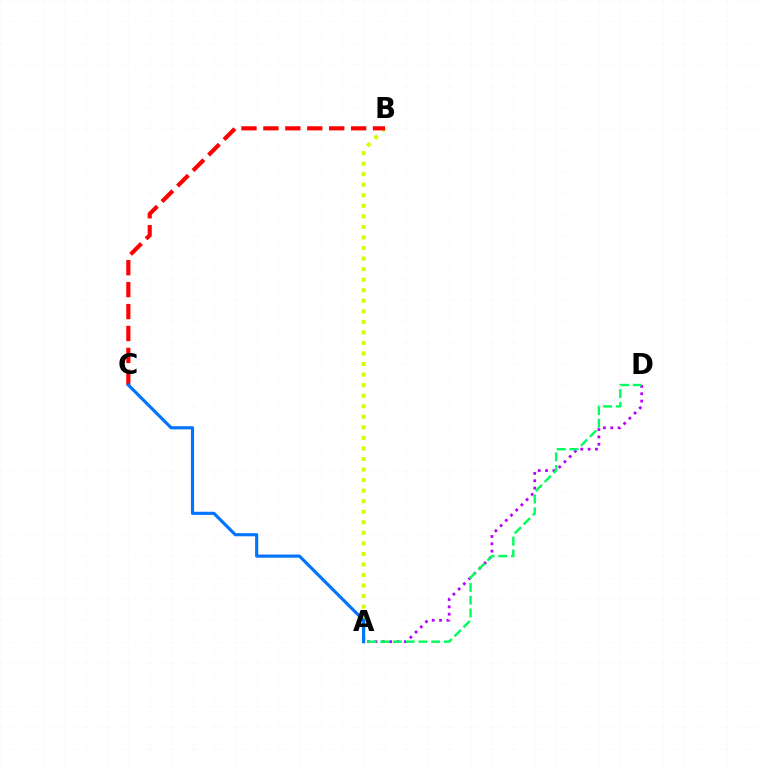{('A', 'D'): [{'color': '#b900ff', 'line_style': 'dotted', 'thickness': 2.0}, {'color': '#00ff5c', 'line_style': 'dashed', 'thickness': 1.73}], ('A', 'B'): [{'color': '#d1ff00', 'line_style': 'dotted', 'thickness': 2.87}], ('B', 'C'): [{'color': '#ff0000', 'line_style': 'dashed', 'thickness': 2.98}], ('A', 'C'): [{'color': '#0074ff', 'line_style': 'solid', 'thickness': 2.26}]}